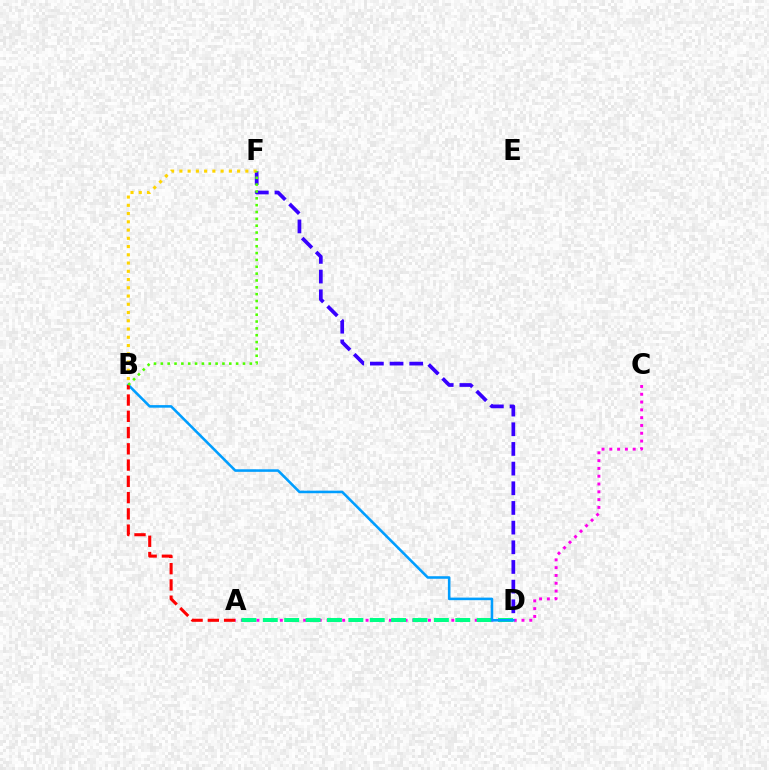{('D', 'F'): [{'color': '#3700ff', 'line_style': 'dashed', 'thickness': 2.67}], ('A', 'C'): [{'color': '#ff00ed', 'line_style': 'dotted', 'thickness': 2.12}], ('A', 'D'): [{'color': '#00ff86', 'line_style': 'dashed', 'thickness': 2.91}], ('B', 'D'): [{'color': '#009eff', 'line_style': 'solid', 'thickness': 1.85}], ('A', 'B'): [{'color': '#ff0000', 'line_style': 'dashed', 'thickness': 2.21}], ('B', 'F'): [{'color': '#ffd500', 'line_style': 'dotted', 'thickness': 2.24}, {'color': '#4fff00', 'line_style': 'dotted', 'thickness': 1.86}]}